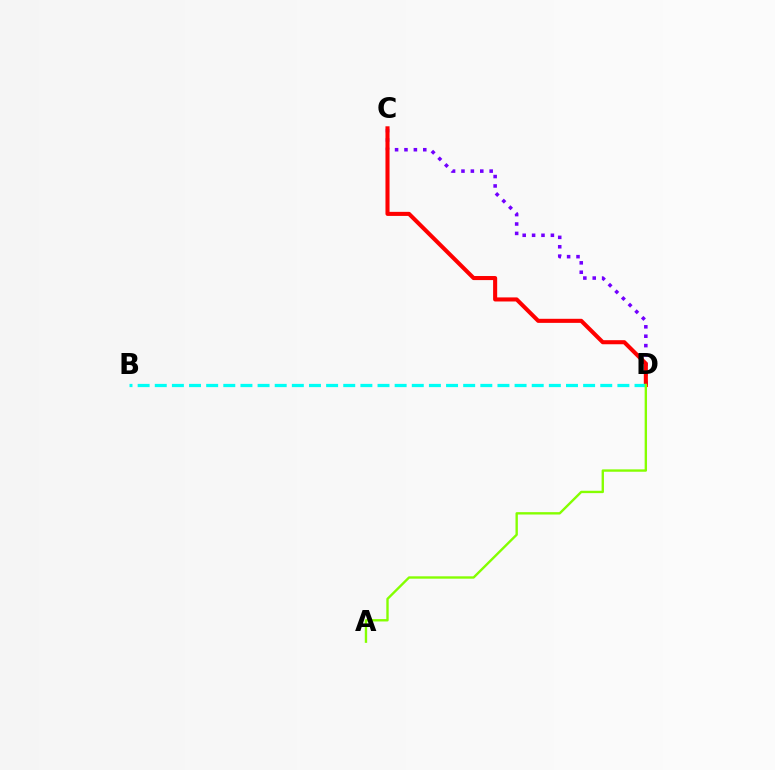{('C', 'D'): [{'color': '#7200ff', 'line_style': 'dotted', 'thickness': 2.55}, {'color': '#ff0000', 'line_style': 'solid', 'thickness': 2.93}], ('B', 'D'): [{'color': '#00fff6', 'line_style': 'dashed', 'thickness': 2.33}], ('A', 'D'): [{'color': '#84ff00', 'line_style': 'solid', 'thickness': 1.71}]}